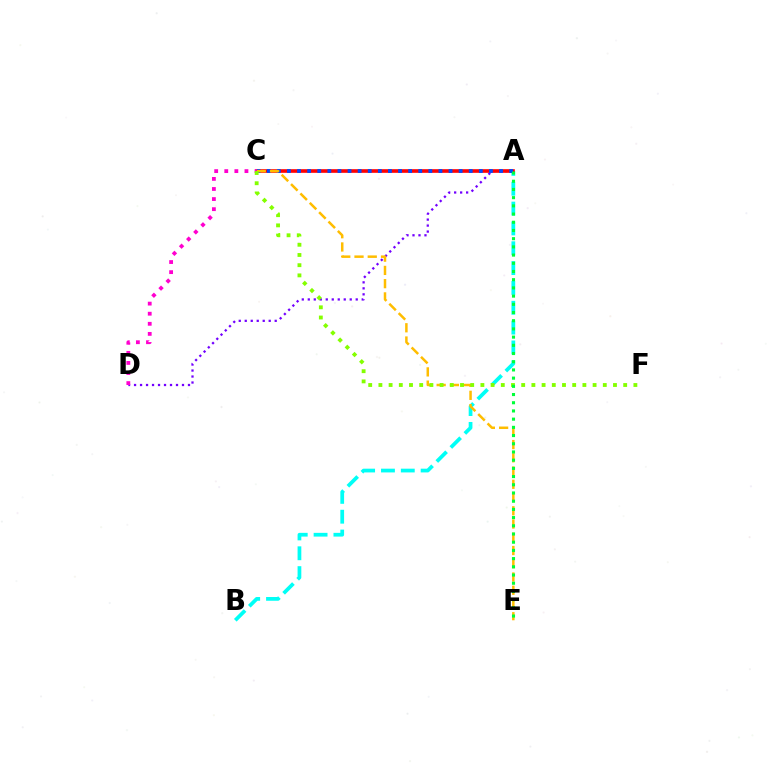{('A', 'D'): [{'color': '#7200ff', 'line_style': 'dotted', 'thickness': 1.63}], ('A', 'B'): [{'color': '#00fff6', 'line_style': 'dashed', 'thickness': 2.69}], ('A', 'C'): [{'color': '#ff0000', 'line_style': 'solid', 'thickness': 2.61}, {'color': '#004bff', 'line_style': 'dotted', 'thickness': 2.74}], ('C', 'E'): [{'color': '#ffbd00', 'line_style': 'dashed', 'thickness': 1.8}], ('C', 'D'): [{'color': '#ff00cf', 'line_style': 'dotted', 'thickness': 2.74}], ('C', 'F'): [{'color': '#84ff00', 'line_style': 'dotted', 'thickness': 2.77}], ('A', 'E'): [{'color': '#00ff39', 'line_style': 'dotted', 'thickness': 2.23}]}